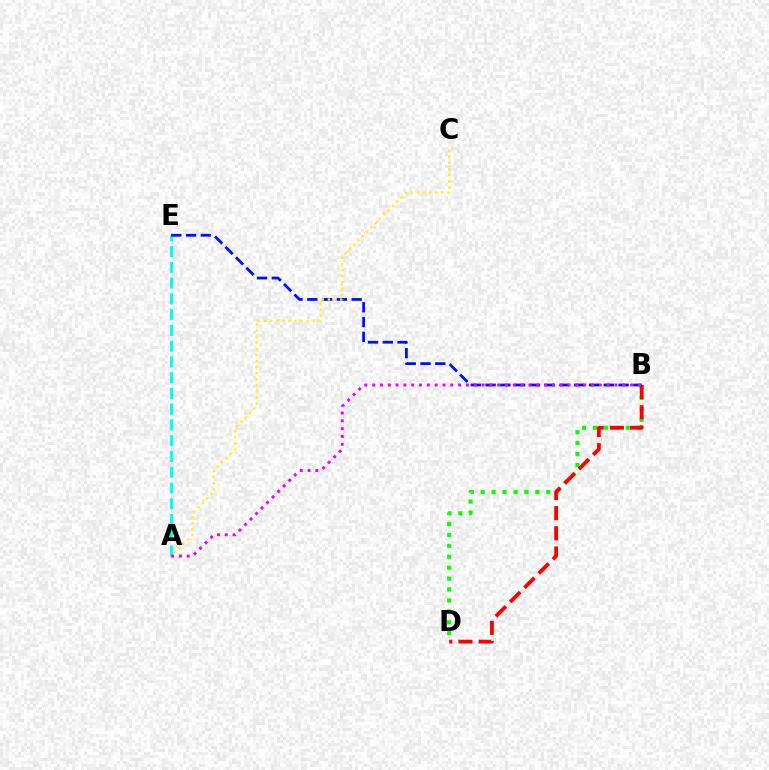{('A', 'E'): [{'color': '#00fff6', 'line_style': 'dashed', 'thickness': 2.14}], ('B', 'D'): [{'color': '#08ff00', 'line_style': 'dotted', 'thickness': 2.97}, {'color': '#ff0000', 'line_style': 'dashed', 'thickness': 2.74}], ('B', 'E'): [{'color': '#0010ff', 'line_style': 'dashed', 'thickness': 2.01}], ('A', 'C'): [{'color': '#fcf500', 'line_style': 'dotted', 'thickness': 1.65}], ('A', 'B'): [{'color': '#ee00ff', 'line_style': 'dotted', 'thickness': 2.12}]}